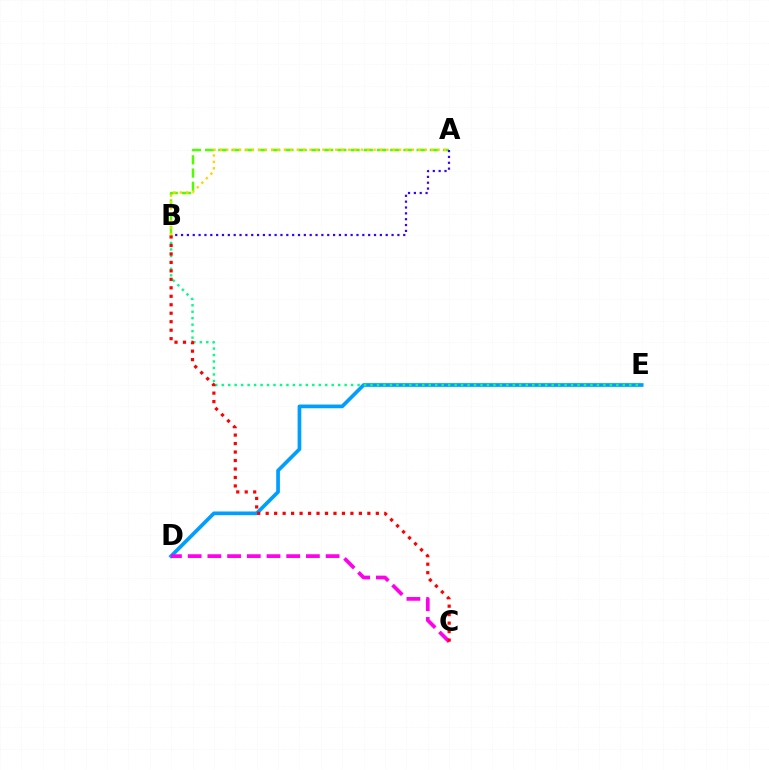{('A', 'B'): [{'color': '#4fff00', 'line_style': 'dashed', 'thickness': 1.8}, {'color': '#3700ff', 'line_style': 'dotted', 'thickness': 1.59}, {'color': '#ffd500', 'line_style': 'dotted', 'thickness': 1.74}], ('D', 'E'): [{'color': '#009eff', 'line_style': 'solid', 'thickness': 2.66}], ('B', 'E'): [{'color': '#00ff86', 'line_style': 'dotted', 'thickness': 1.76}], ('C', 'D'): [{'color': '#ff00ed', 'line_style': 'dashed', 'thickness': 2.68}], ('B', 'C'): [{'color': '#ff0000', 'line_style': 'dotted', 'thickness': 2.3}]}